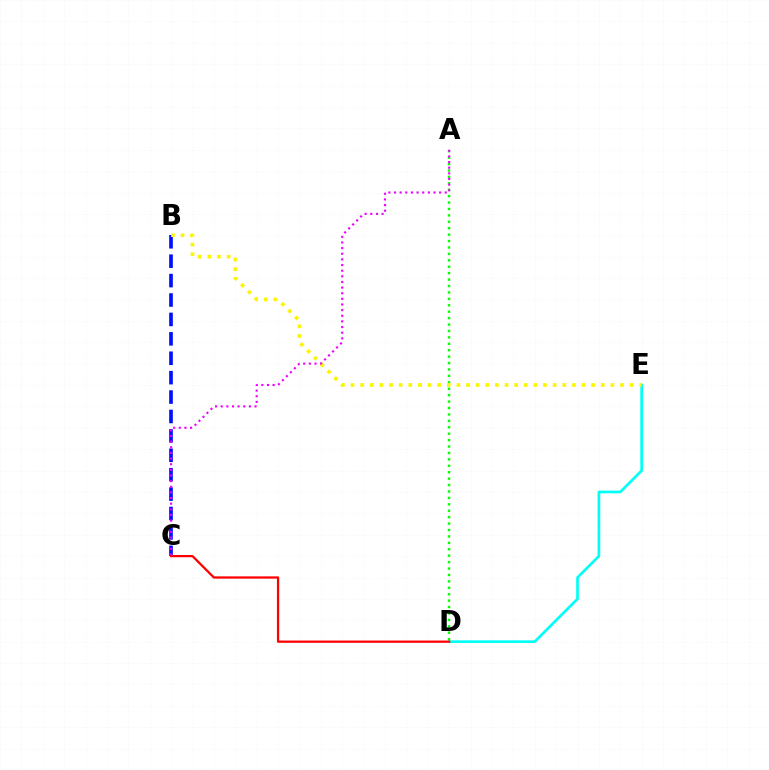{('D', 'E'): [{'color': '#00fff6', 'line_style': 'solid', 'thickness': 1.93}], ('A', 'D'): [{'color': '#08ff00', 'line_style': 'dotted', 'thickness': 1.74}], ('B', 'C'): [{'color': '#0010ff', 'line_style': 'dashed', 'thickness': 2.64}], ('B', 'E'): [{'color': '#fcf500', 'line_style': 'dotted', 'thickness': 2.62}], ('C', 'D'): [{'color': '#ff0000', 'line_style': 'solid', 'thickness': 1.63}], ('A', 'C'): [{'color': '#ee00ff', 'line_style': 'dotted', 'thickness': 1.53}]}